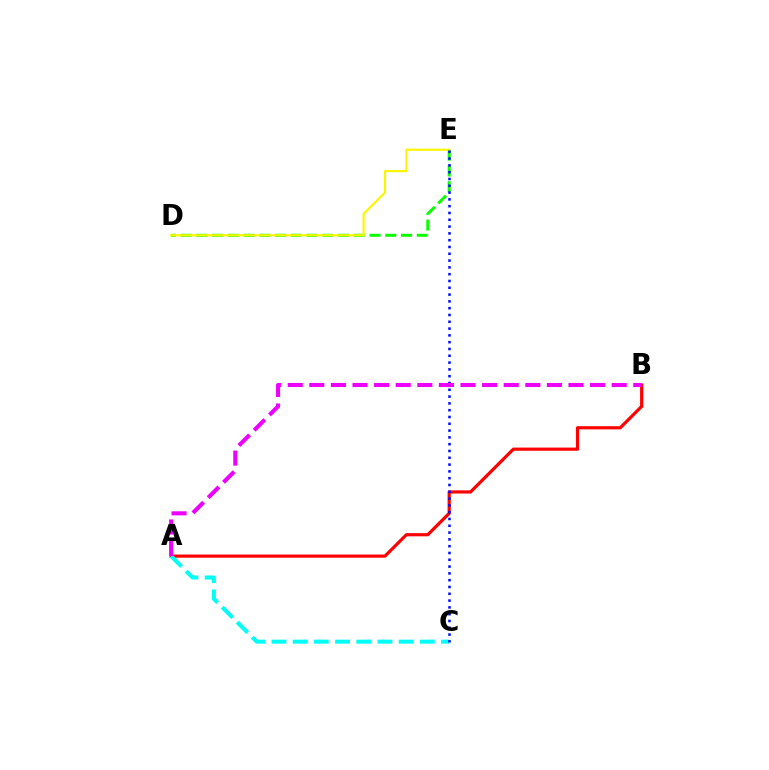{('A', 'B'): [{'color': '#ff0000', 'line_style': 'solid', 'thickness': 2.28}, {'color': '#ee00ff', 'line_style': 'dashed', 'thickness': 2.93}], ('A', 'C'): [{'color': '#00fff6', 'line_style': 'dashed', 'thickness': 2.88}], ('D', 'E'): [{'color': '#08ff00', 'line_style': 'dashed', 'thickness': 2.14}, {'color': '#fcf500', 'line_style': 'solid', 'thickness': 1.56}], ('C', 'E'): [{'color': '#0010ff', 'line_style': 'dotted', 'thickness': 1.85}]}